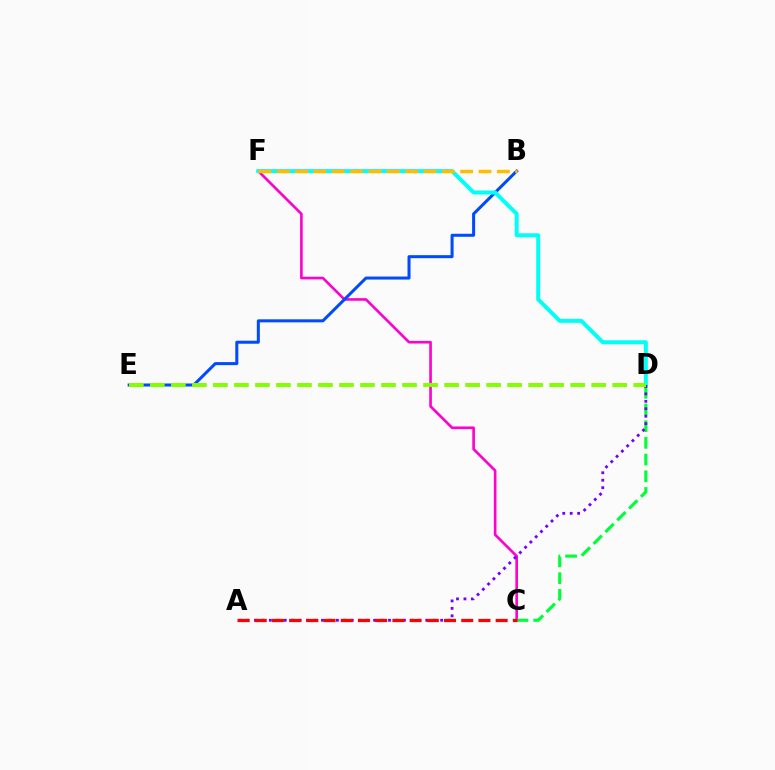{('C', 'F'): [{'color': '#ff00cf', 'line_style': 'solid', 'thickness': 1.9}], ('B', 'E'): [{'color': '#004bff', 'line_style': 'solid', 'thickness': 2.18}], ('C', 'D'): [{'color': '#00ff39', 'line_style': 'dashed', 'thickness': 2.27}], ('D', 'F'): [{'color': '#00fff6', 'line_style': 'solid', 'thickness': 2.87}], ('A', 'D'): [{'color': '#7200ff', 'line_style': 'dotted', 'thickness': 2.02}], ('A', 'C'): [{'color': '#ff0000', 'line_style': 'dashed', 'thickness': 2.34}], ('B', 'F'): [{'color': '#ffbd00', 'line_style': 'dashed', 'thickness': 2.49}], ('D', 'E'): [{'color': '#84ff00', 'line_style': 'dashed', 'thickness': 2.86}]}